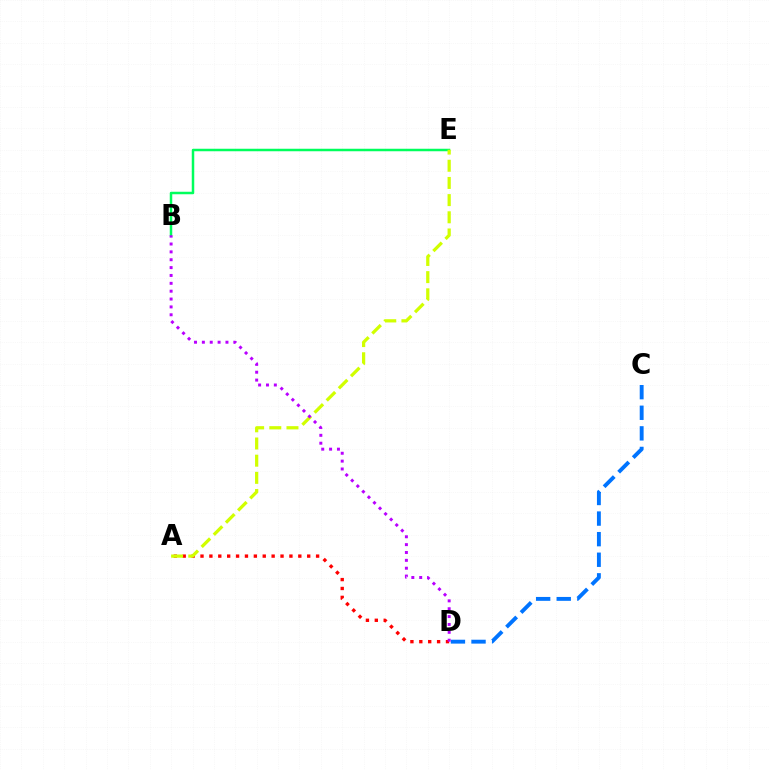{('B', 'E'): [{'color': '#00ff5c', 'line_style': 'solid', 'thickness': 1.8}], ('C', 'D'): [{'color': '#0074ff', 'line_style': 'dashed', 'thickness': 2.8}], ('A', 'D'): [{'color': '#ff0000', 'line_style': 'dotted', 'thickness': 2.42}], ('A', 'E'): [{'color': '#d1ff00', 'line_style': 'dashed', 'thickness': 2.33}], ('B', 'D'): [{'color': '#b900ff', 'line_style': 'dotted', 'thickness': 2.14}]}